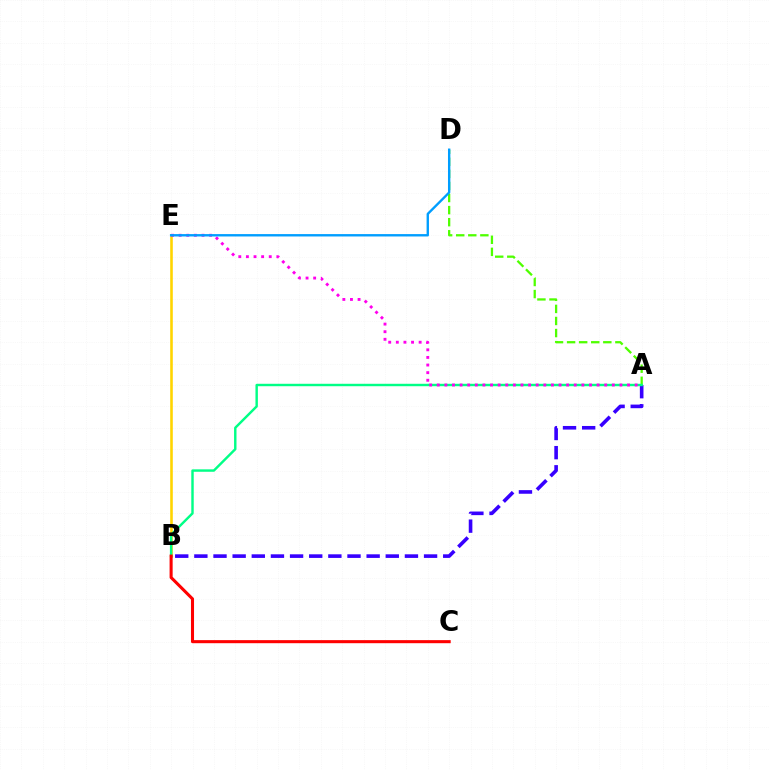{('B', 'E'): [{'color': '#ffd500', 'line_style': 'solid', 'thickness': 1.87}], ('A', 'D'): [{'color': '#4fff00', 'line_style': 'dashed', 'thickness': 1.64}], ('A', 'B'): [{'color': '#3700ff', 'line_style': 'dashed', 'thickness': 2.6}, {'color': '#00ff86', 'line_style': 'solid', 'thickness': 1.75}], ('A', 'E'): [{'color': '#ff00ed', 'line_style': 'dotted', 'thickness': 2.07}], ('D', 'E'): [{'color': '#009eff', 'line_style': 'solid', 'thickness': 1.71}], ('B', 'C'): [{'color': '#ff0000', 'line_style': 'solid', 'thickness': 2.21}]}